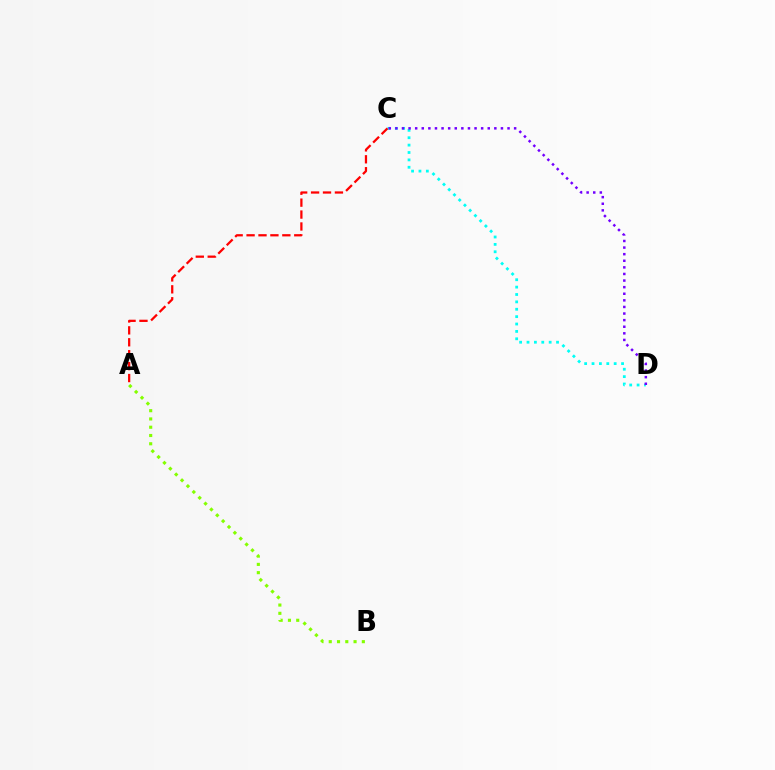{('C', 'D'): [{'color': '#00fff6', 'line_style': 'dotted', 'thickness': 2.01}, {'color': '#7200ff', 'line_style': 'dotted', 'thickness': 1.79}], ('A', 'B'): [{'color': '#84ff00', 'line_style': 'dotted', 'thickness': 2.25}], ('A', 'C'): [{'color': '#ff0000', 'line_style': 'dashed', 'thickness': 1.62}]}